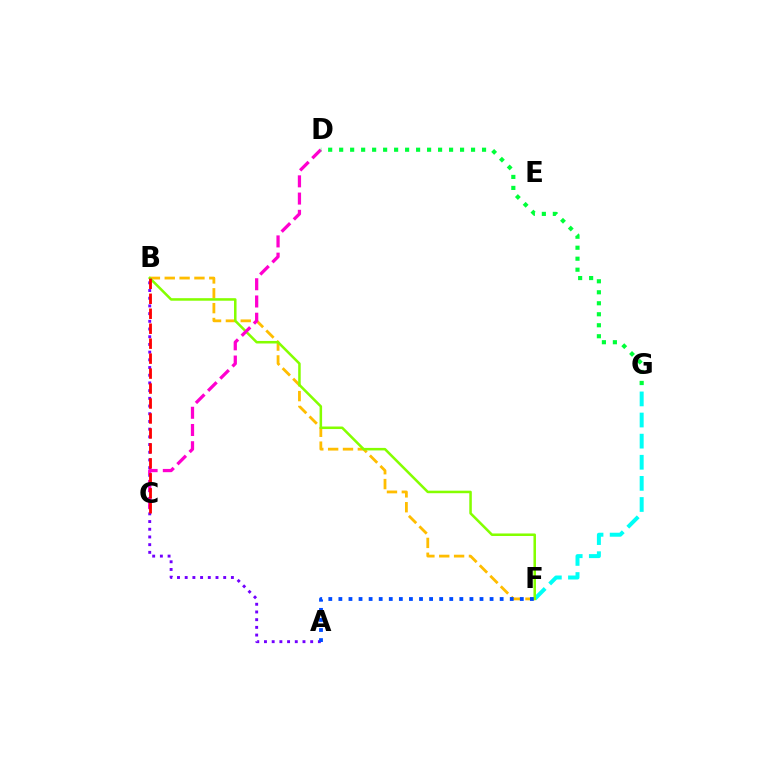{('F', 'G'): [{'color': '#00fff6', 'line_style': 'dashed', 'thickness': 2.87}], ('B', 'F'): [{'color': '#ffbd00', 'line_style': 'dashed', 'thickness': 2.02}, {'color': '#84ff00', 'line_style': 'solid', 'thickness': 1.82}], ('A', 'B'): [{'color': '#7200ff', 'line_style': 'dotted', 'thickness': 2.09}], ('C', 'D'): [{'color': '#ff00cf', 'line_style': 'dashed', 'thickness': 2.34}], ('A', 'F'): [{'color': '#004bff', 'line_style': 'dotted', 'thickness': 2.74}], ('B', 'C'): [{'color': '#ff0000', 'line_style': 'dashed', 'thickness': 2.03}], ('D', 'G'): [{'color': '#00ff39', 'line_style': 'dotted', 'thickness': 2.99}]}